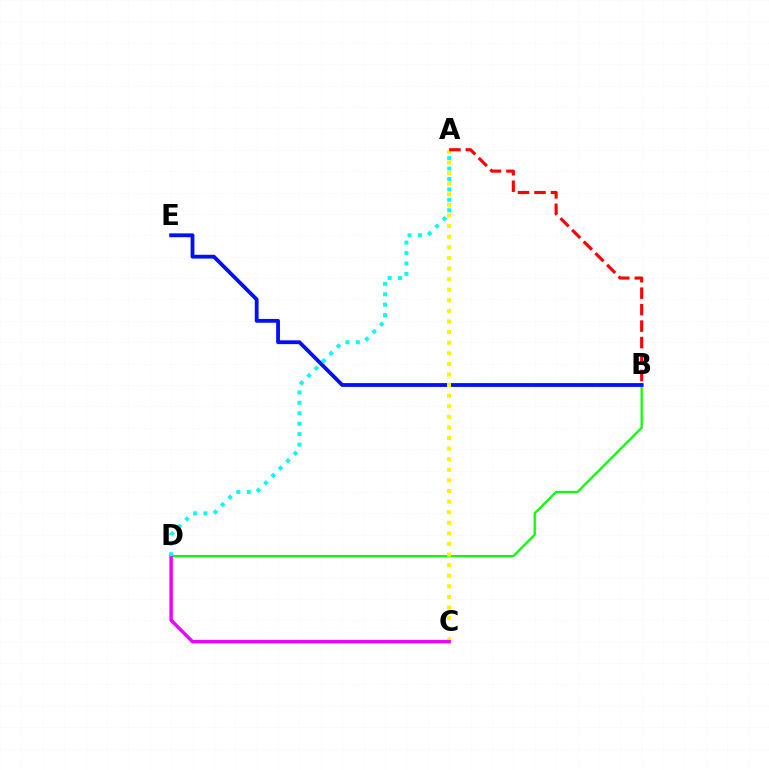{('B', 'D'): [{'color': '#08ff00', 'line_style': 'solid', 'thickness': 1.62}], ('B', 'E'): [{'color': '#0010ff', 'line_style': 'solid', 'thickness': 2.74}], ('A', 'C'): [{'color': '#fcf500', 'line_style': 'dotted', 'thickness': 2.88}], ('C', 'D'): [{'color': '#ee00ff', 'line_style': 'solid', 'thickness': 2.47}], ('A', 'B'): [{'color': '#ff0000', 'line_style': 'dashed', 'thickness': 2.24}], ('A', 'D'): [{'color': '#00fff6', 'line_style': 'dotted', 'thickness': 2.83}]}